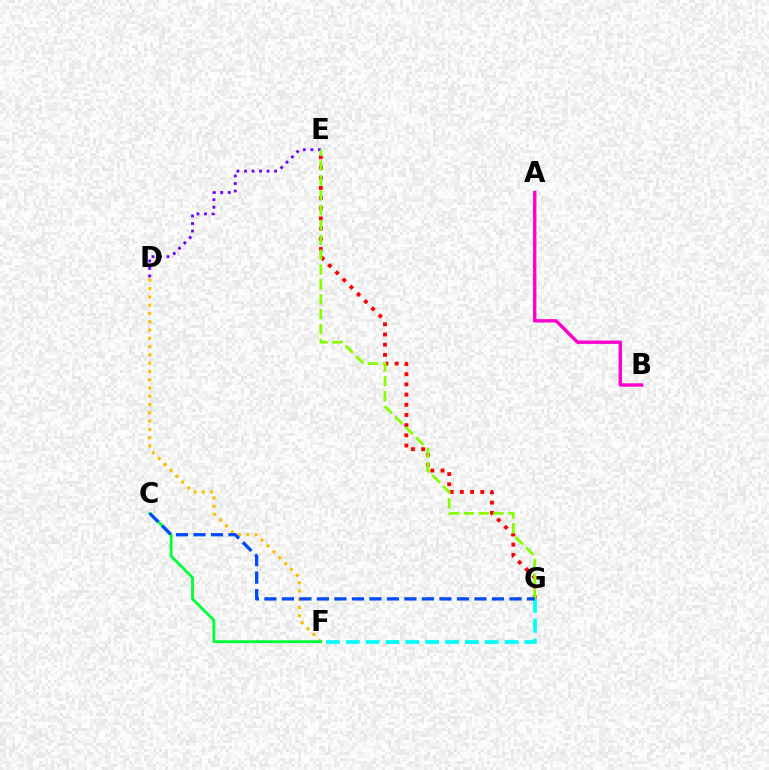{('F', 'G'): [{'color': '#00fff6', 'line_style': 'dashed', 'thickness': 2.7}], ('D', 'F'): [{'color': '#ffbd00', 'line_style': 'dotted', 'thickness': 2.25}], ('A', 'B'): [{'color': '#ff00cf', 'line_style': 'solid', 'thickness': 2.43}], ('E', 'G'): [{'color': '#ff0000', 'line_style': 'dotted', 'thickness': 2.77}, {'color': '#84ff00', 'line_style': 'dashed', 'thickness': 2.02}], ('D', 'E'): [{'color': '#7200ff', 'line_style': 'dotted', 'thickness': 2.04}], ('C', 'F'): [{'color': '#00ff39', 'line_style': 'solid', 'thickness': 2.03}], ('C', 'G'): [{'color': '#004bff', 'line_style': 'dashed', 'thickness': 2.38}]}